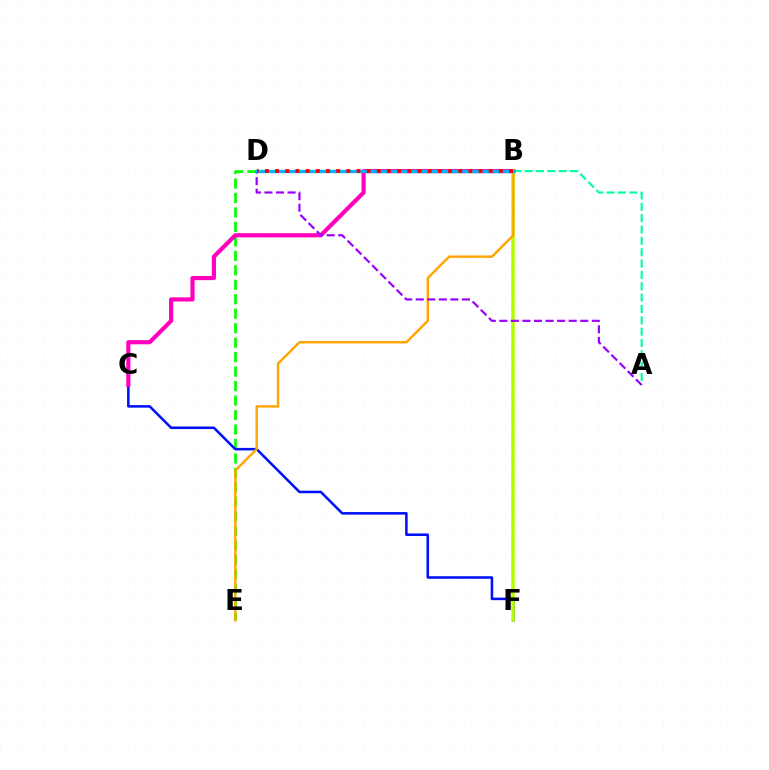{('D', 'E'): [{'color': '#08ff00', 'line_style': 'dashed', 'thickness': 1.97}], ('A', 'B'): [{'color': '#00ff9d', 'line_style': 'dashed', 'thickness': 1.54}], ('C', 'F'): [{'color': '#0010ff', 'line_style': 'solid', 'thickness': 1.83}], ('B', 'C'): [{'color': '#ff00bd', 'line_style': 'solid', 'thickness': 3.0}], ('B', 'F'): [{'color': '#b3ff00', 'line_style': 'solid', 'thickness': 2.52}], ('B', 'E'): [{'color': '#ffa500', 'line_style': 'solid', 'thickness': 1.75}], ('A', 'D'): [{'color': '#9b00ff', 'line_style': 'dashed', 'thickness': 1.57}], ('B', 'D'): [{'color': '#00b5ff', 'line_style': 'solid', 'thickness': 2.4}, {'color': '#ff0000', 'line_style': 'dotted', 'thickness': 2.76}]}